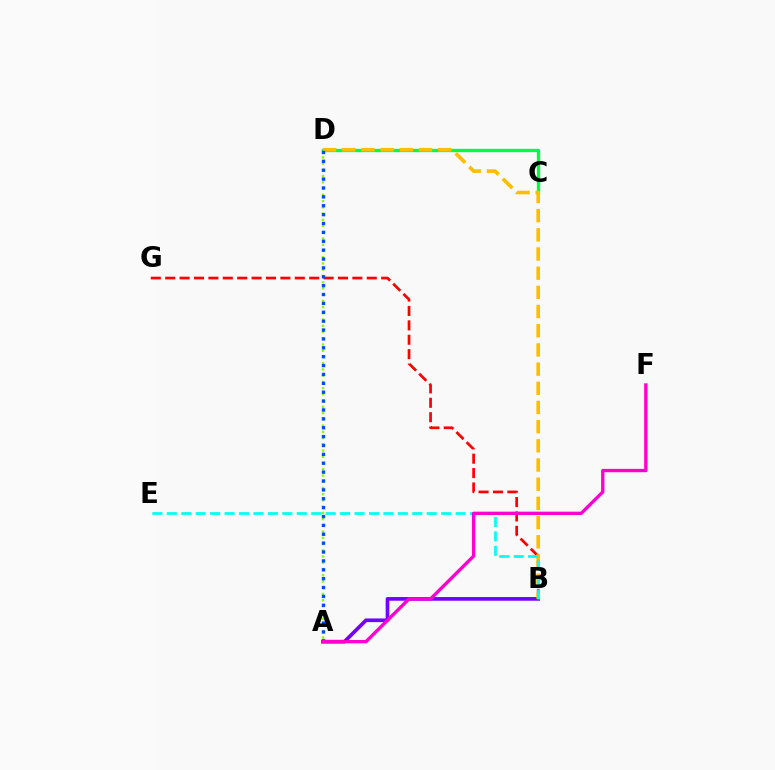{('A', 'D'): [{'color': '#84ff00', 'line_style': 'dotted', 'thickness': 1.69}, {'color': '#004bff', 'line_style': 'dotted', 'thickness': 2.41}], ('B', 'G'): [{'color': '#ff0000', 'line_style': 'dashed', 'thickness': 1.96}], ('A', 'B'): [{'color': '#7200ff', 'line_style': 'solid', 'thickness': 2.65}], ('C', 'D'): [{'color': '#00ff39', 'line_style': 'solid', 'thickness': 2.37}], ('B', 'D'): [{'color': '#ffbd00', 'line_style': 'dashed', 'thickness': 2.61}], ('B', 'E'): [{'color': '#00fff6', 'line_style': 'dashed', 'thickness': 1.96}], ('A', 'F'): [{'color': '#ff00cf', 'line_style': 'solid', 'thickness': 2.41}]}